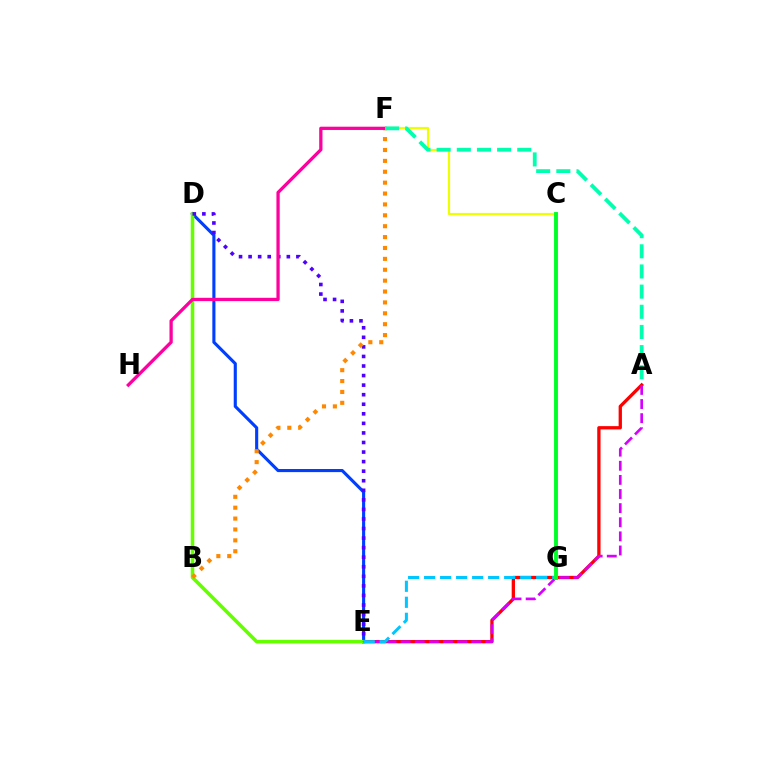{('A', 'E'): [{'color': '#ff0000', 'line_style': 'solid', 'thickness': 2.37}, {'color': '#d600ff', 'line_style': 'dashed', 'thickness': 1.92}], ('D', 'E'): [{'color': '#003fff', 'line_style': 'solid', 'thickness': 2.24}, {'color': '#66ff00', 'line_style': 'solid', 'thickness': 2.57}, {'color': '#4f00ff', 'line_style': 'dotted', 'thickness': 2.6}], ('C', 'F'): [{'color': '#eeff00', 'line_style': 'solid', 'thickness': 1.57}], ('B', 'F'): [{'color': '#ff8800', 'line_style': 'dotted', 'thickness': 2.96}], ('F', 'H'): [{'color': '#ff00a0', 'line_style': 'solid', 'thickness': 2.35}], ('E', 'G'): [{'color': '#00c7ff', 'line_style': 'dashed', 'thickness': 2.17}], ('C', 'G'): [{'color': '#00ff27', 'line_style': 'solid', 'thickness': 2.81}], ('A', 'F'): [{'color': '#00ffaf', 'line_style': 'dashed', 'thickness': 2.74}]}